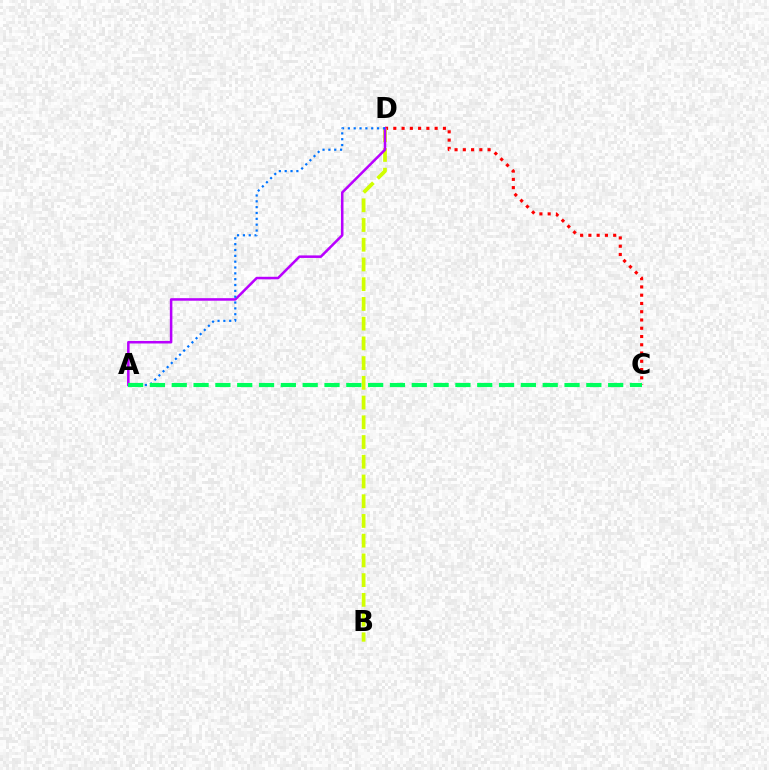{('C', 'D'): [{'color': '#ff0000', 'line_style': 'dotted', 'thickness': 2.25}], ('B', 'D'): [{'color': '#d1ff00', 'line_style': 'dashed', 'thickness': 2.68}], ('A', 'D'): [{'color': '#b900ff', 'line_style': 'solid', 'thickness': 1.83}, {'color': '#0074ff', 'line_style': 'dotted', 'thickness': 1.59}], ('A', 'C'): [{'color': '#00ff5c', 'line_style': 'dashed', 'thickness': 2.96}]}